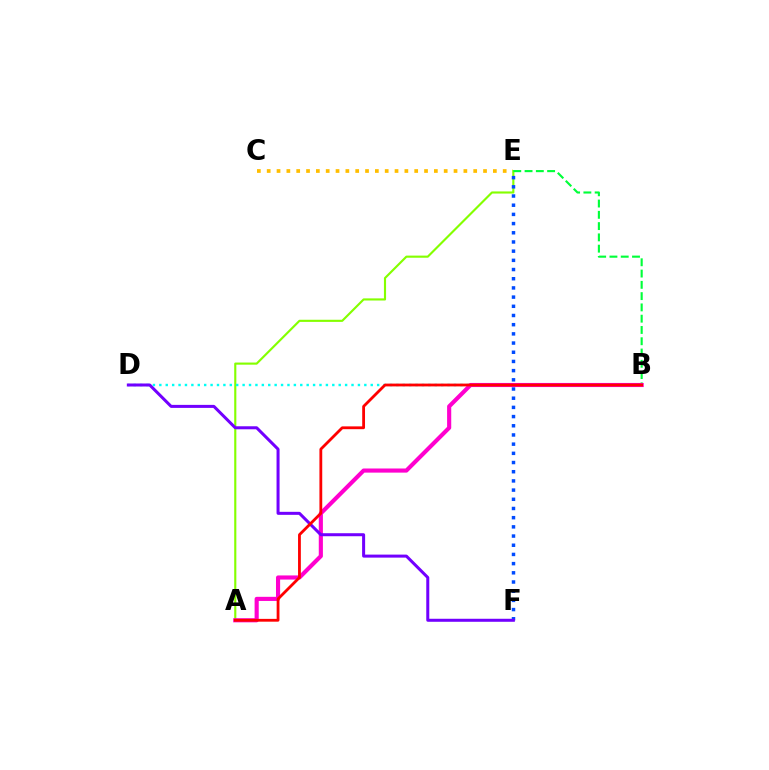{('C', 'E'): [{'color': '#ffbd00', 'line_style': 'dotted', 'thickness': 2.67}], ('A', 'E'): [{'color': '#84ff00', 'line_style': 'solid', 'thickness': 1.54}], ('E', 'F'): [{'color': '#004bff', 'line_style': 'dotted', 'thickness': 2.5}], ('B', 'D'): [{'color': '#00fff6', 'line_style': 'dotted', 'thickness': 1.74}], ('B', 'E'): [{'color': '#00ff39', 'line_style': 'dashed', 'thickness': 1.53}], ('A', 'B'): [{'color': '#ff00cf', 'line_style': 'solid', 'thickness': 2.97}, {'color': '#ff0000', 'line_style': 'solid', 'thickness': 2.02}], ('D', 'F'): [{'color': '#7200ff', 'line_style': 'solid', 'thickness': 2.17}]}